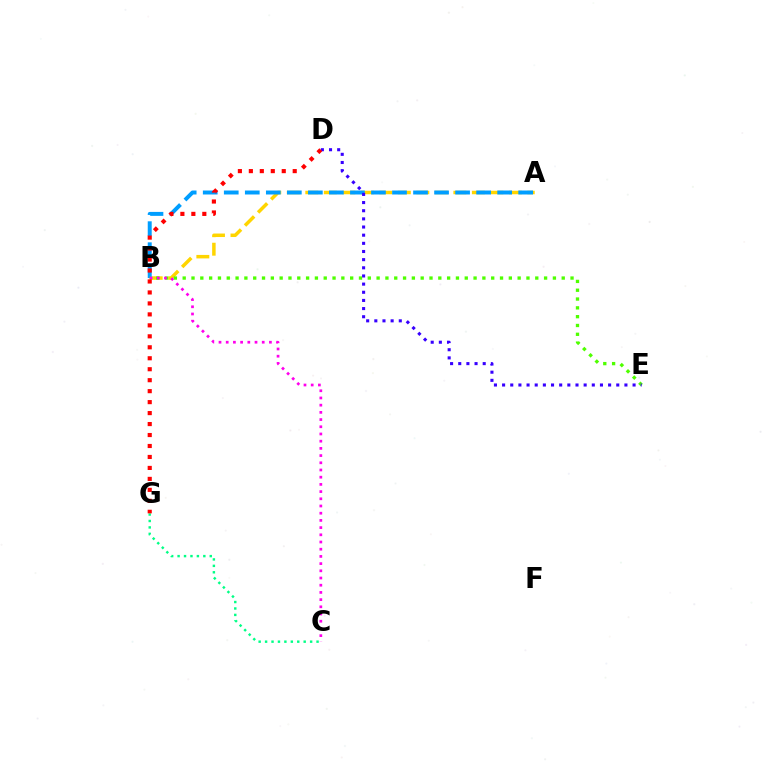{('A', 'B'): [{'color': '#ffd500', 'line_style': 'dashed', 'thickness': 2.51}, {'color': '#009eff', 'line_style': 'dashed', 'thickness': 2.86}], ('B', 'E'): [{'color': '#4fff00', 'line_style': 'dotted', 'thickness': 2.39}], ('C', 'G'): [{'color': '#00ff86', 'line_style': 'dotted', 'thickness': 1.75}], ('D', 'E'): [{'color': '#3700ff', 'line_style': 'dotted', 'thickness': 2.22}], ('B', 'C'): [{'color': '#ff00ed', 'line_style': 'dotted', 'thickness': 1.96}], ('D', 'G'): [{'color': '#ff0000', 'line_style': 'dotted', 'thickness': 2.98}]}